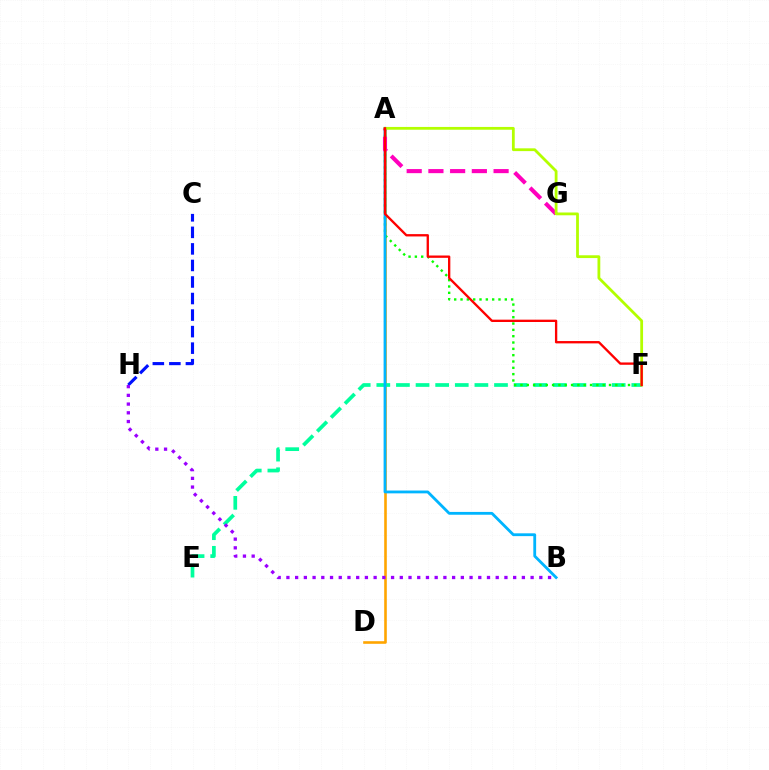{('A', 'D'): [{'color': '#ffa500', 'line_style': 'solid', 'thickness': 1.88}], ('E', 'F'): [{'color': '#00ff9d', 'line_style': 'dashed', 'thickness': 2.66}], ('A', 'F'): [{'color': '#08ff00', 'line_style': 'dotted', 'thickness': 1.72}, {'color': '#b3ff00', 'line_style': 'solid', 'thickness': 2.01}, {'color': '#ff0000', 'line_style': 'solid', 'thickness': 1.68}], ('A', 'B'): [{'color': '#00b5ff', 'line_style': 'solid', 'thickness': 2.03}], ('A', 'G'): [{'color': '#ff00bd', 'line_style': 'dashed', 'thickness': 2.95}], ('C', 'H'): [{'color': '#0010ff', 'line_style': 'dashed', 'thickness': 2.25}], ('B', 'H'): [{'color': '#9b00ff', 'line_style': 'dotted', 'thickness': 2.37}]}